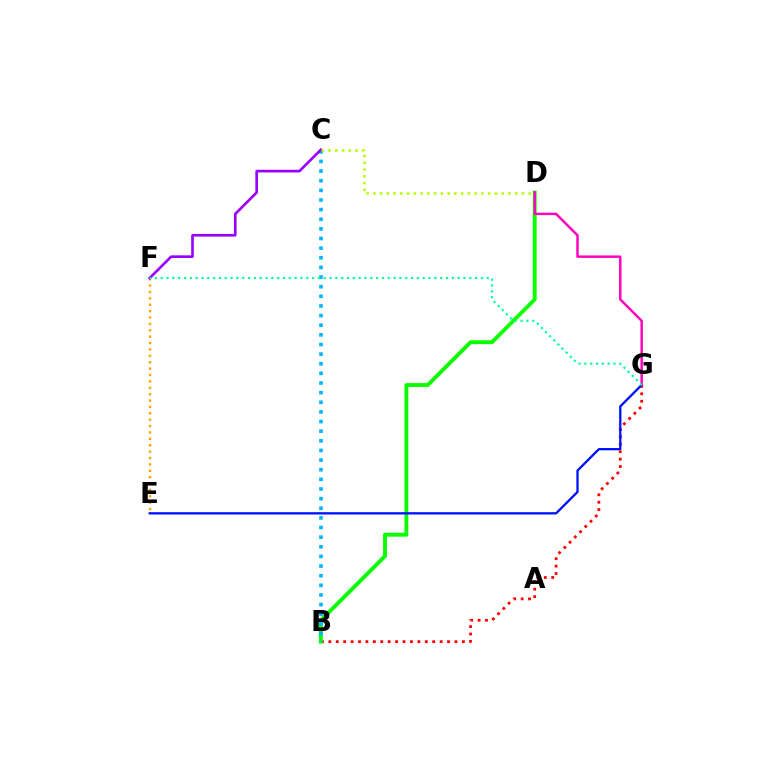{('E', 'F'): [{'color': '#ffa500', 'line_style': 'dotted', 'thickness': 1.74}], ('B', 'G'): [{'color': '#ff0000', 'line_style': 'dotted', 'thickness': 2.02}], ('B', 'D'): [{'color': '#08ff00', 'line_style': 'solid', 'thickness': 2.79}], ('B', 'C'): [{'color': '#00b5ff', 'line_style': 'dotted', 'thickness': 2.62}], ('C', 'F'): [{'color': '#9b00ff', 'line_style': 'solid', 'thickness': 1.91}], ('C', 'D'): [{'color': '#b3ff00', 'line_style': 'dotted', 'thickness': 1.84}], ('E', 'G'): [{'color': '#0010ff', 'line_style': 'solid', 'thickness': 1.65}], ('D', 'G'): [{'color': '#ff00bd', 'line_style': 'solid', 'thickness': 1.76}], ('F', 'G'): [{'color': '#00ff9d', 'line_style': 'dotted', 'thickness': 1.58}]}